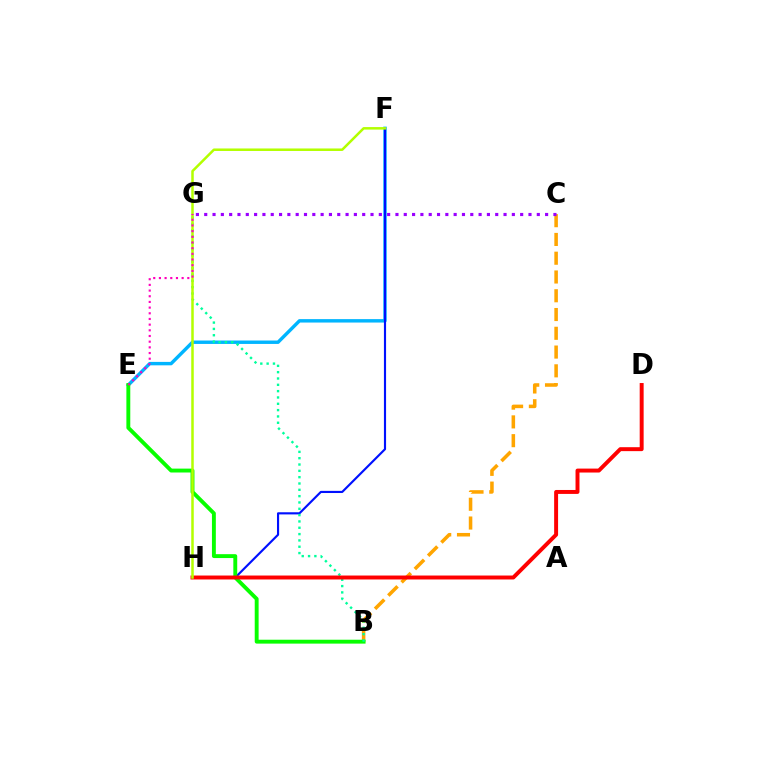{('E', 'F'): [{'color': '#00b5ff', 'line_style': 'solid', 'thickness': 2.46}], ('F', 'H'): [{'color': '#0010ff', 'line_style': 'solid', 'thickness': 1.55}, {'color': '#b3ff00', 'line_style': 'solid', 'thickness': 1.81}], ('B', 'C'): [{'color': '#ffa500', 'line_style': 'dashed', 'thickness': 2.55}], ('C', 'G'): [{'color': '#9b00ff', 'line_style': 'dotted', 'thickness': 2.26}], ('B', 'E'): [{'color': '#08ff00', 'line_style': 'solid', 'thickness': 2.8}], ('B', 'G'): [{'color': '#00ff9d', 'line_style': 'dotted', 'thickness': 1.72}], ('D', 'H'): [{'color': '#ff0000', 'line_style': 'solid', 'thickness': 2.84}], ('E', 'G'): [{'color': '#ff00bd', 'line_style': 'dotted', 'thickness': 1.54}]}